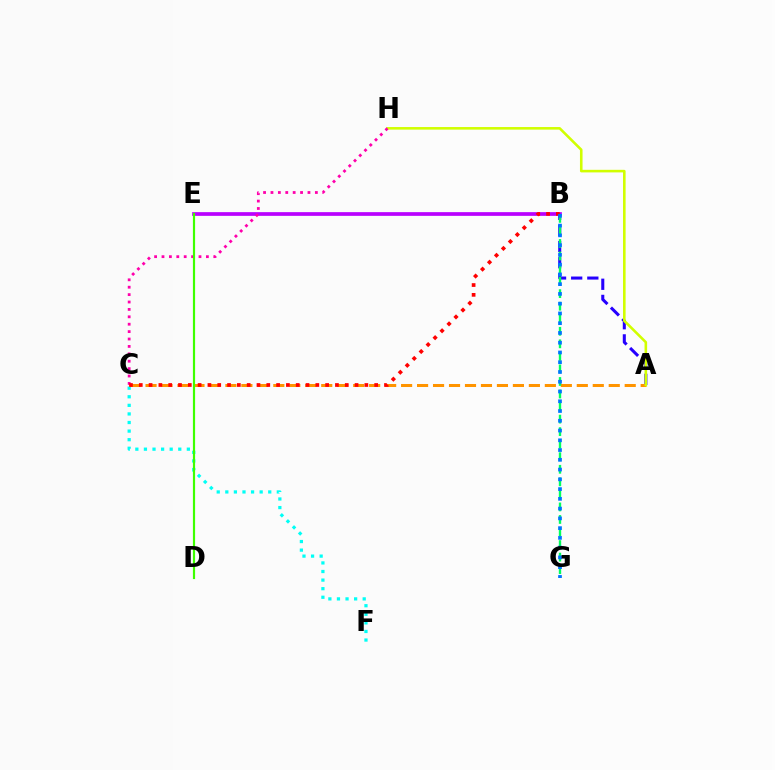{('B', 'E'): [{'color': '#b900ff', 'line_style': 'solid', 'thickness': 2.67}], ('C', 'F'): [{'color': '#00fff6', 'line_style': 'dotted', 'thickness': 2.33}], ('A', 'B'): [{'color': '#2500ff', 'line_style': 'dashed', 'thickness': 2.19}], ('A', 'C'): [{'color': '#ff9400', 'line_style': 'dashed', 'thickness': 2.17}], ('A', 'H'): [{'color': '#d1ff00', 'line_style': 'solid', 'thickness': 1.86}], ('C', 'H'): [{'color': '#ff00ac', 'line_style': 'dotted', 'thickness': 2.01}], ('B', 'C'): [{'color': '#ff0000', 'line_style': 'dotted', 'thickness': 2.66}], ('B', 'G'): [{'color': '#00ff5c', 'line_style': 'dashed', 'thickness': 1.7}, {'color': '#0074ff', 'line_style': 'dotted', 'thickness': 2.65}], ('D', 'E'): [{'color': '#3dff00', 'line_style': 'solid', 'thickness': 1.57}]}